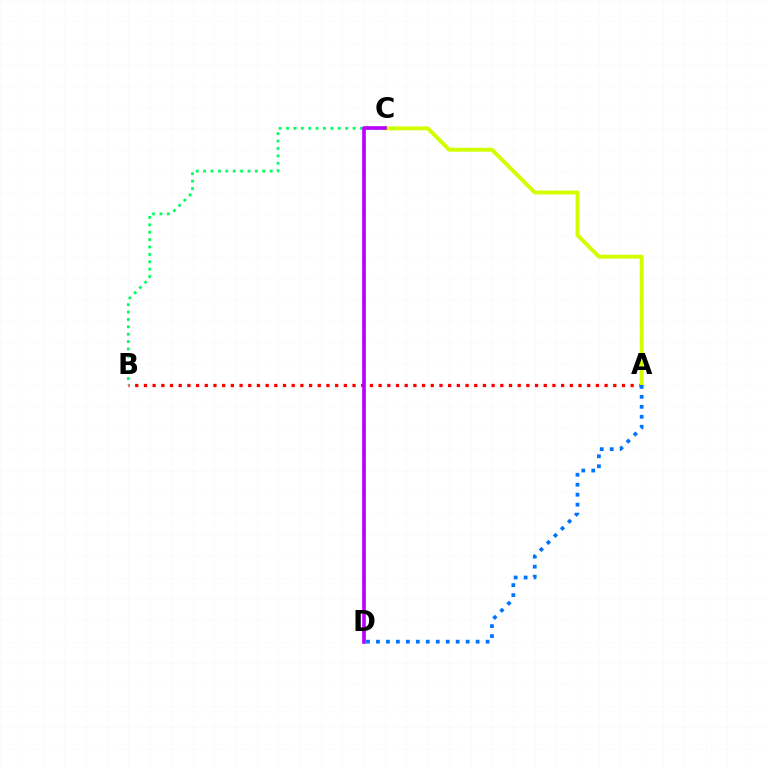{('A', 'B'): [{'color': '#ff0000', 'line_style': 'dotted', 'thickness': 2.36}], ('B', 'C'): [{'color': '#00ff5c', 'line_style': 'dotted', 'thickness': 2.01}], ('A', 'C'): [{'color': '#d1ff00', 'line_style': 'solid', 'thickness': 2.81}], ('C', 'D'): [{'color': '#b900ff', 'line_style': 'solid', 'thickness': 2.63}], ('A', 'D'): [{'color': '#0074ff', 'line_style': 'dotted', 'thickness': 2.71}]}